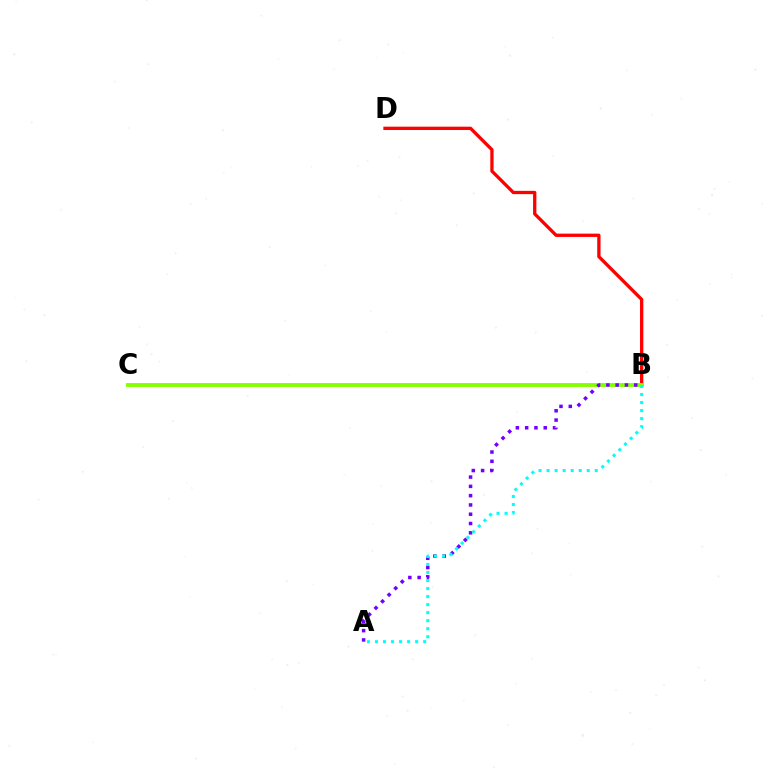{('B', 'D'): [{'color': '#ff0000', 'line_style': 'solid', 'thickness': 2.38}], ('B', 'C'): [{'color': '#84ff00', 'line_style': 'solid', 'thickness': 2.79}], ('A', 'B'): [{'color': '#7200ff', 'line_style': 'dotted', 'thickness': 2.52}, {'color': '#00fff6', 'line_style': 'dotted', 'thickness': 2.18}]}